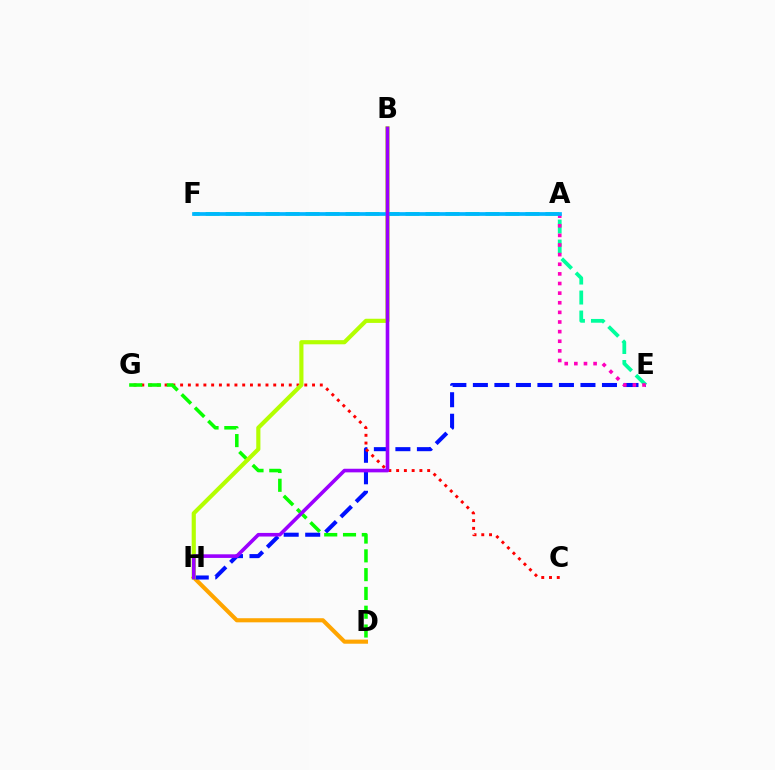{('D', 'H'): [{'color': '#ffa500', 'line_style': 'solid', 'thickness': 2.95}], ('E', 'H'): [{'color': '#0010ff', 'line_style': 'dashed', 'thickness': 2.92}], ('C', 'G'): [{'color': '#ff0000', 'line_style': 'dotted', 'thickness': 2.11}], ('D', 'G'): [{'color': '#08ff00', 'line_style': 'dashed', 'thickness': 2.55}], ('E', 'F'): [{'color': '#00ff9d', 'line_style': 'dashed', 'thickness': 2.72}], ('B', 'H'): [{'color': '#b3ff00', 'line_style': 'solid', 'thickness': 2.99}, {'color': '#9b00ff', 'line_style': 'solid', 'thickness': 2.6}], ('A', 'E'): [{'color': '#ff00bd', 'line_style': 'dotted', 'thickness': 2.61}], ('A', 'F'): [{'color': '#00b5ff', 'line_style': 'solid', 'thickness': 2.67}]}